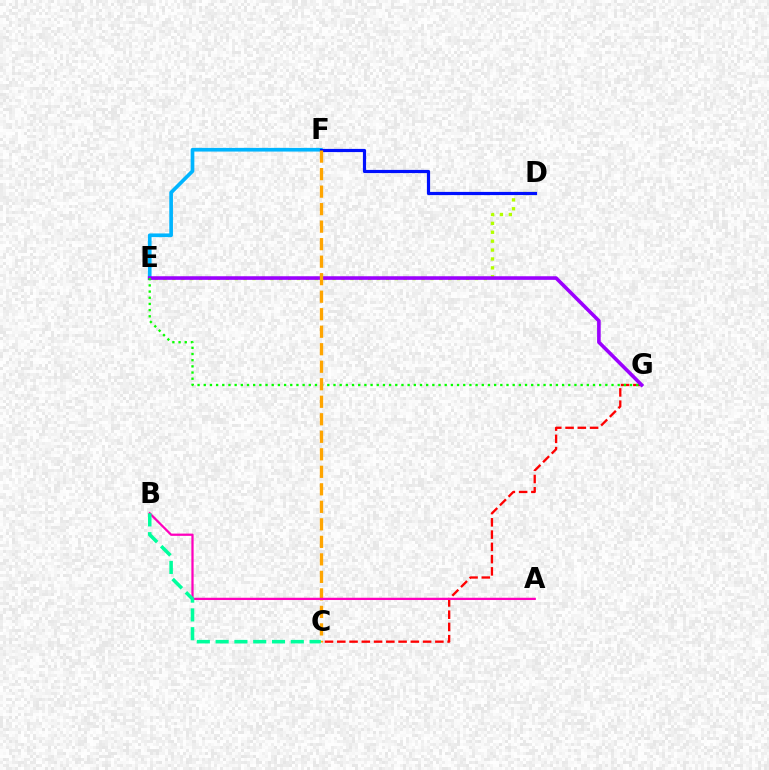{('C', 'G'): [{'color': '#ff0000', 'line_style': 'dashed', 'thickness': 1.67}], ('E', 'F'): [{'color': '#00b5ff', 'line_style': 'solid', 'thickness': 2.65}], ('D', 'E'): [{'color': '#b3ff00', 'line_style': 'dotted', 'thickness': 2.42}], ('D', 'F'): [{'color': '#0010ff', 'line_style': 'solid', 'thickness': 2.29}], ('E', 'G'): [{'color': '#9b00ff', 'line_style': 'solid', 'thickness': 2.59}, {'color': '#08ff00', 'line_style': 'dotted', 'thickness': 1.68}], ('C', 'F'): [{'color': '#ffa500', 'line_style': 'dashed', 'thickness': 2.38}], ('A', 'B'): [{'color': '#ff00bd', 'line_style': 'solid', 'thickness': 1.63}], ('B', 'C'): [{'color': '#00ff9d', 'line_style': 'dashed', 'thickness': 2.55}]}